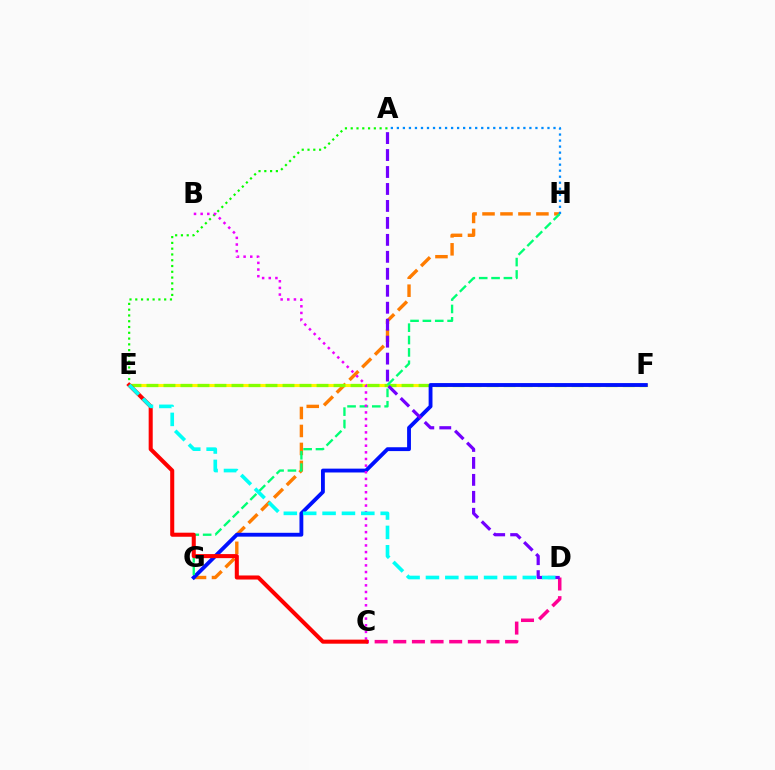{('C', 'D'): [{'color': '#ff0094', 'line_style': 'dashed', 'thickness': 2.53}], ('G', 'H'): [{'color': '#ff7c00', 'line_style': 'dashed', 'thickness': 2.44}, {'color': '#00ff74', 'line_style': 'dashed', 'thickness': 1.68}], ('E', 'F'): [{'color': '#fcf500', 'line_style': 'solid', 'thickness': 2.26}, {'color': '#84ff00', 'line_style': 'dashed', 'thickness': 2.31}], ('F', 'G'): [{'color': '#0010ff', 'line_style': 'solid', 'thickness': 2.77}], ('A', 'H'): [{'color': '#008cff', 'line_style': 'dotted', 'thickness': 1.64}], ('A', 'E'): [{'color': '#08ff00', 'line_style': 'dotted', 'thickness': 1.57}], ('B', 'C'): [{'color': '#ee00ff', 'line_style': 'dotted', 'thickness': 1.81}], ('A', 'D'): [{'color': '#7200ff', 'line_style': 'dashed', 'thickness': 2.3}], ('C', 'E'): [{'color': '#ff0000', 'line_style': 'solid', 'thickness': 2.92}], ('D', 'E'): [{'color': '#00fff6', 'line_style': 'dashed', 'thickness': 2.63}]}